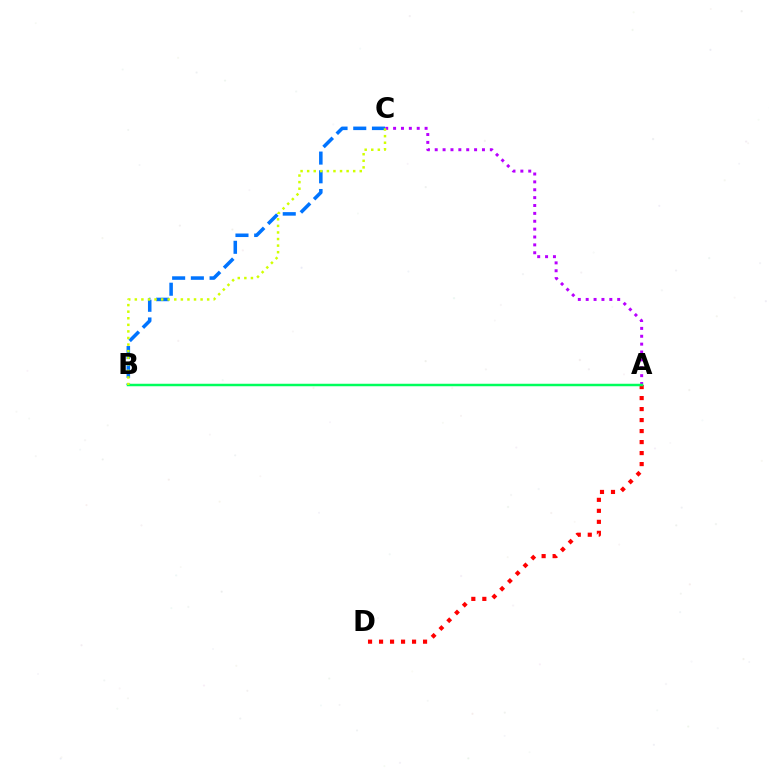{('A', 'D'): [{'color': '#ff0000', 'line_style': 'dotted', 'thickness': 2.99}], ('B', 'C'): [{'color': '#0074ff', 'line_style': 'dashed', 'thickness': 2.54}, {'color': '#d1ff00', 'line_style': 'dotted', 'thickness': 1.79}], ('A', 'C'): [{'color': '#b900ff', 'line_style': 'dotted', 'thickness': 2.14}], ('A', 'B'): [{'color': '#00ff5c', 'line_style': 'solid', 'thickness': 1.79}]}